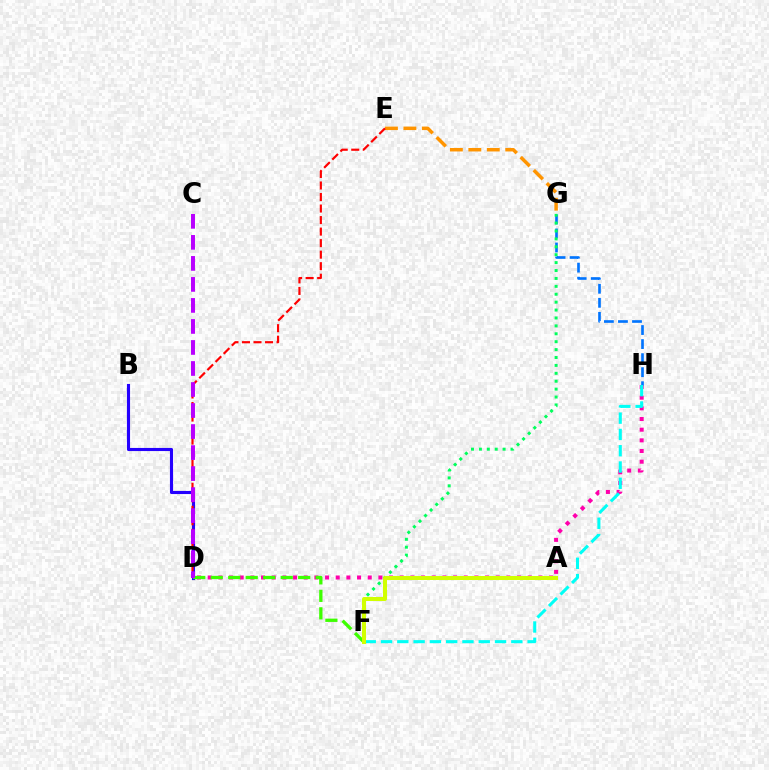{('D', 'H'): [{'color': '#ff00ac', 'line_style': 'dotted', 'thickness': 2.9}], ('G', 'H'): [{'color': '#0074ff', 'line_style': 'dashed', 'thickness': 1.91}], ('B', 'D'): [{'color': '#2500ff', 'line_style': 'solid', 'thickness': 2.24}], ('D', 'F'): [{'color': '#3dff00', 'line_style': 'dashed', 'thickness': 2.38}], ('E', 'G'): [{'color': '#ff9400', 'line_style': 'dashed', 'thickness': 2.51}], ('D', 'E'): [{'color': '#ff0000', 'line_style': 'dashed', 'thickness': 1.57}], ('F', 'H'): [{'color': '#00fff6', 'line_style': 'dashed', 'thickness': 2.21}], ('C', 'D'): [{'color': '#b900ff', 'line_style': 'dashed', 'thickness': 2.86}], ('F', 'G'): [{'color': '#00ff5c', 'line_style': 'dotted', 'thickness': 2.15}], ('A', 'F'): [{'color': '#d1ff00', 'line_style': 'solid', 'thickness': 2.89}]}